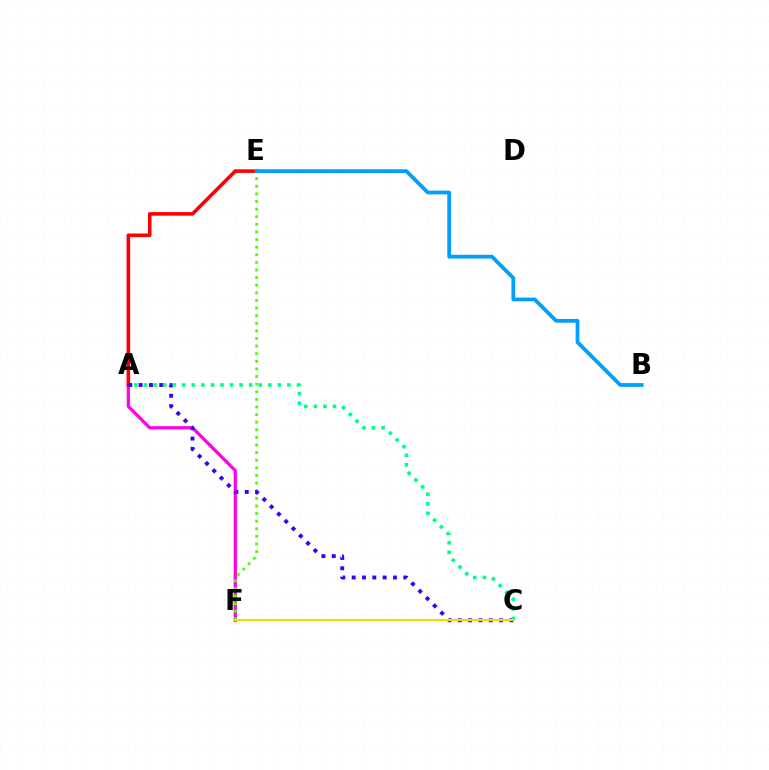{('A', 'F'): [{'color': '#ff00ed', 'line_style': 'solid', 'thickness': 2.33}], ('A', 'E'): [{'color': '#ff0000', 'line_style': 'solid', 'thickness': 2.59}], ('E', 'F'): [{'color': '#4fff00', 'line_style': 'dotted', 'thickness': 2.07}], ('B', 'E'): [{'color': '#009eff', 'line_style': 'solid', 'thickness': 2.71}], ('A', 'C'): [{'color': '#3700ff', 'line_style': 'dotted', 'thickness': 2.81}, {'color': '#00ff86', 'line_style': 'dotted', 'thickness': 2.6}], ('C', 'F'): [{'color': '#ffd500', 'line_style': 'solid', 'thickness': 1.53}]}